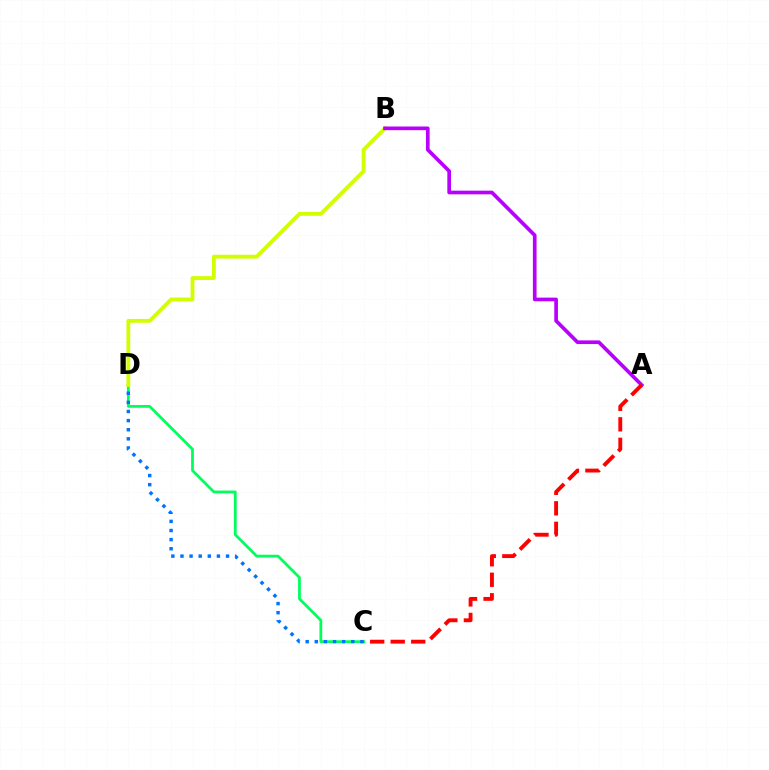{('C', 'D'): [{'color': '#00ff5c', 'line_style': 'solid', 'thickness': 1.99}, {'color': '#0074ff', 'line_style': 'dotted', 'thickness': 2.48}], ('B', 'D'): [{'color': '#d1ff00', 'line_style': 'solid', 'thickness': 2.75}], ('A', 'B'): [{'color': '#b900ff', 'line_style': 'solid', 'thickness': 2.64}], ('A', 'C'): [{'color': '#ff0000', 'line_style': 'dashed', 'thickness': 2.79}]}